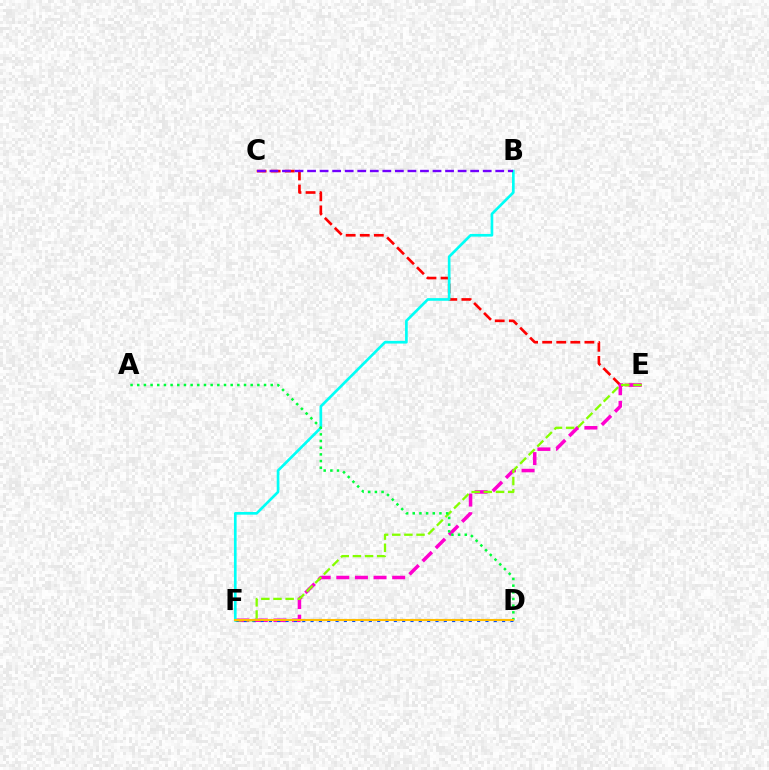{('C', 'E'): [{'color': '#ff0000', 'line_style': 'dashed', 'thickness': 1.91}], ('E', 'F'): [{'color': '#ff00cf', 'line_style': 'dashed', 'thickness': 2.53}, {'color': '#84ff00', 'line_style': 'dashed', 'thickness': 1.65}], ('D', 'F'): [{'color': '#004bff', 'line_style': 'dotted', 'thickness': 2.26}, {'color': '#ffbd00', 'line_style': 'solid', 'thickness': 1.5}], ('B', 'F'): [{'color': '#00fff6', 'line_style': 'solid', 'thickness': 1.92}], ('A', 'D'): [{'color': '#00ff39', 'line_style': 'dotted', 'thickness': 1.81}], ('B', 'C'): [{'color': '#7200ff', 'line_style': 'dashed', 'thickness': 1.7}]}